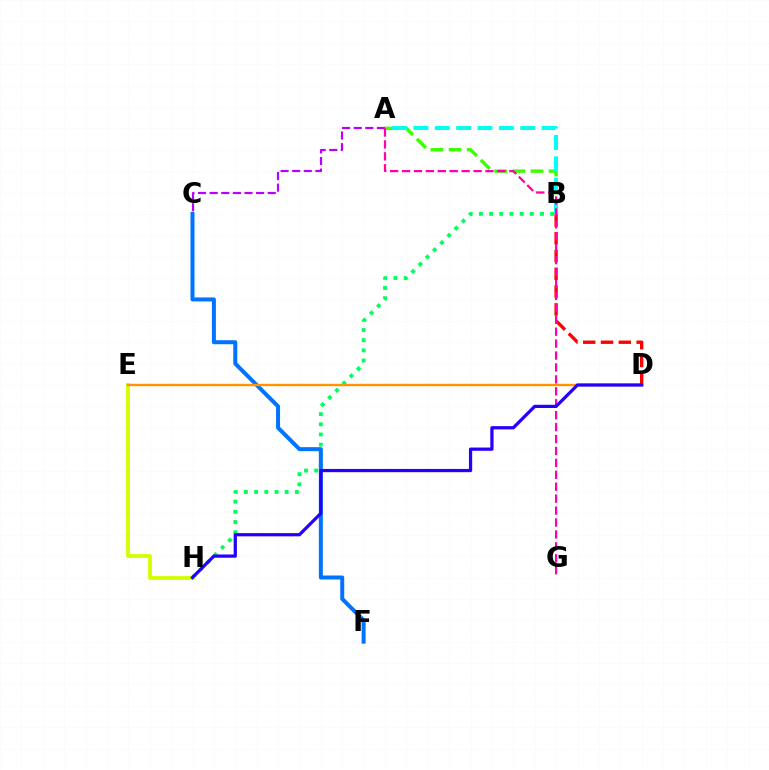{('A', 'B'): [{'color': '#3dff00', 'line_style': 'dashed', 'thickness': 2.47}, {'color': '#00fff6', 'line_style': 'dashed', 'thickness': 2.9}], ('B', 'H'): [{'color': '#00ff5c', 'line_style': 'dotted', 'thickness': 2.77}], ('E', 'H'): [{'color': '#d1ff00', 'line_style': 'solid', 'thickness': 2.73}], ('C', 'F'): [{'color': '#0074ff', 'line_style': 'solid', 'thickness': 2.88}], ('B', 'D'): [{'color': '#ff0000', 'line_style': 'dashed', 'thickness': 2.42}], ('A', 'C'): [{'color': '#b900ff', 'line_style': 'dashed', 'thickness': 1.58}], ('A', 'G'): [{'color': '#ff00ac', 'line_style': 'dashed', 'thickness': 1.62}], ('D', 'E'): [{'color': '#ff9400', 'line_style': 'solid', 'thickness': 1.71}], ('D', 'H'): [{'color': '#2500ff', 'line_style': 'solid', 'thickness': 2.33}]}